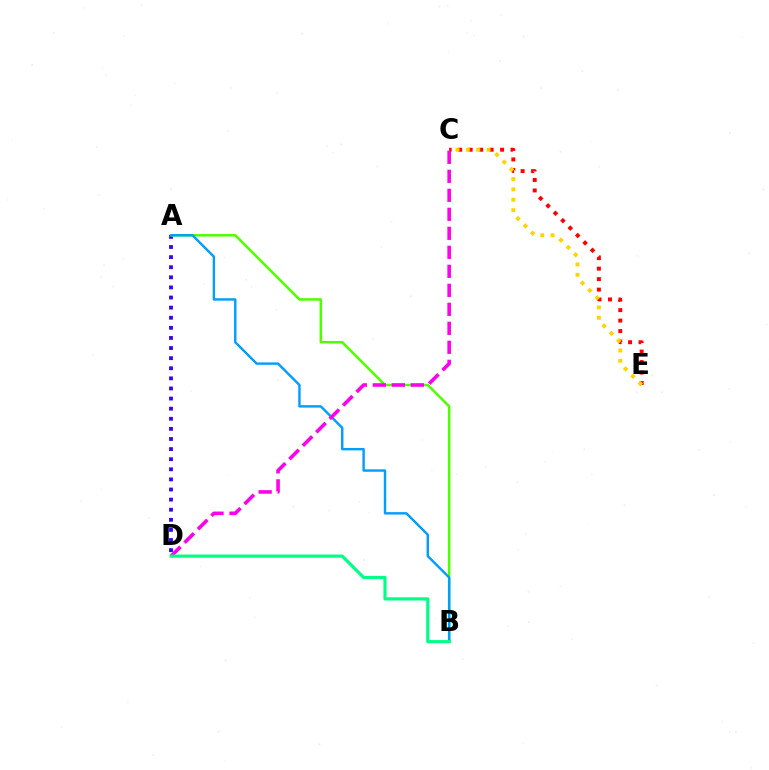{('A', 'D'): [{'color': '#3700ff', 'line_style': 'dotted', 'thickness': 2.75}], ('C', 'E'): [{'color': '#ff0000', 'line_style': 'dotted', 'thickness': 2.85}, {'color': '#ffd500', 'line_style': 'dotted', 'thickness': 2.82}], ('A', 'B'): [{'color': '#4fff00', 'line_style': 'solid', 'thickness': 1.81}, {'color': '#009eff', 'line_style': 'solid', 'thickness': 1.74}], ('C', 'D'): [{'color': '#ff00ed', 'line_style': 'dashed', 'thickness': 2.58}], ('B', 'D'): [{'color': '#00ff86', 'line_style': 'solid', 'thickness': 2.29}]}